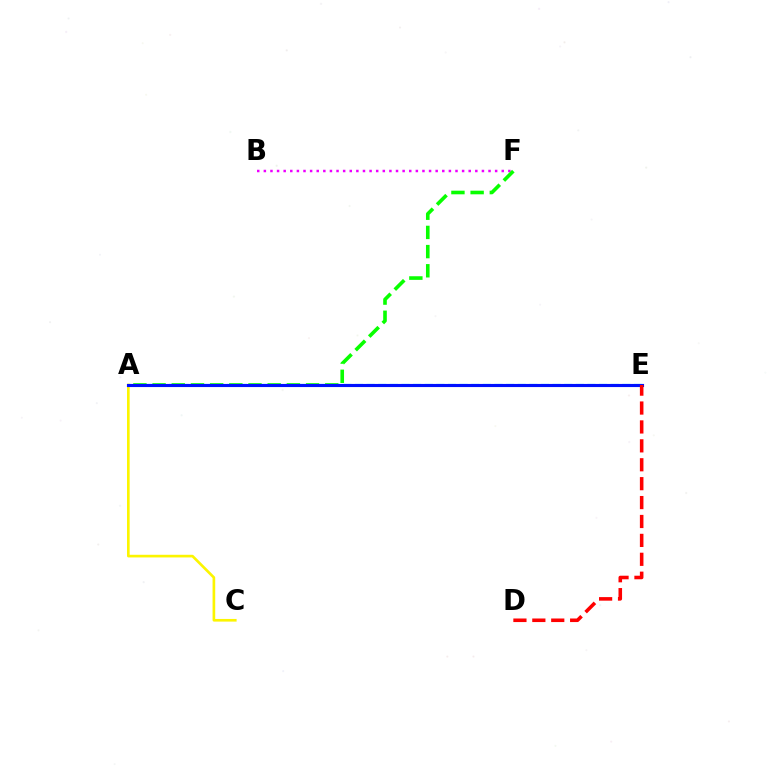{('B', 'F'): [{'color': '#ee00ff', 'line_style': 'dotted', 'thickness': 1.8}], ('A', 'C'): [{'color': '#fcf500', 'line_style': 'solid', 'thickness': 1.91}], ('A', 'E'): [{'color': '#00fff6', 'line_style': 'dashed', 'thickness': 1.58}, {'color': '#0010ff', 'line_style': 'solid', 'thickness': 2.24}], ('A', 'F'): [{'color': '#08ff00', 'line_style': 'dashed', 'thickness': 2.61}], ('D', 'E'): [{'color': '#ff0000', 'line_style': 'dashed', 'thickness': 2.57}]}